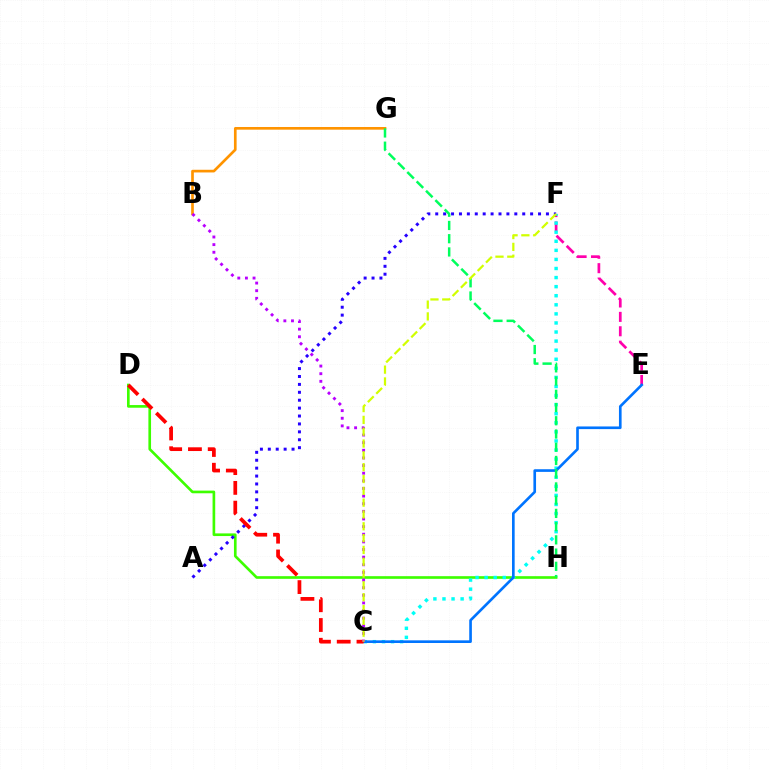{('D', 'H'): [{'color': '#3dff00', 'line_style': 'solid', 'thickness': 1.91}], ('E', 'F'): [{'color': '#ff00ac', 'line_style': 'dashed', 'thickness': 1.96}], ('C', 'F'): [{'color': '#00fff6', 'line_style': 'dotted', 'thickness': 2.47}, {'color': '#d1ff00', 'line_style': 'dashed', 'thickness': 1.61}], ('A', 'F'): [{'color': '#2500ff', 'line_style': 'dotted', 'thickness': 2.15}], ('C', 'E'): [{'color': '#0074ff', 'line_style': 'solid', 'thickness': 1.91}], ('C', 'D'): [{'color': '#ff0000', 'line_style': 'dashed', 'thickness': 2.68}], ('B', 'G'): [{'color': '#ff9400', 'line_style': 'solid', 'thickness': 1.93}], ('B', 'C'): [{'color': '#b900ff', 'line_style': 'dotted', 'thickness': 2.07}], ('G', 'H'): [{'color': '#00ff5c', 'line_style': 'dashed', 'thickness': 1.8}]}